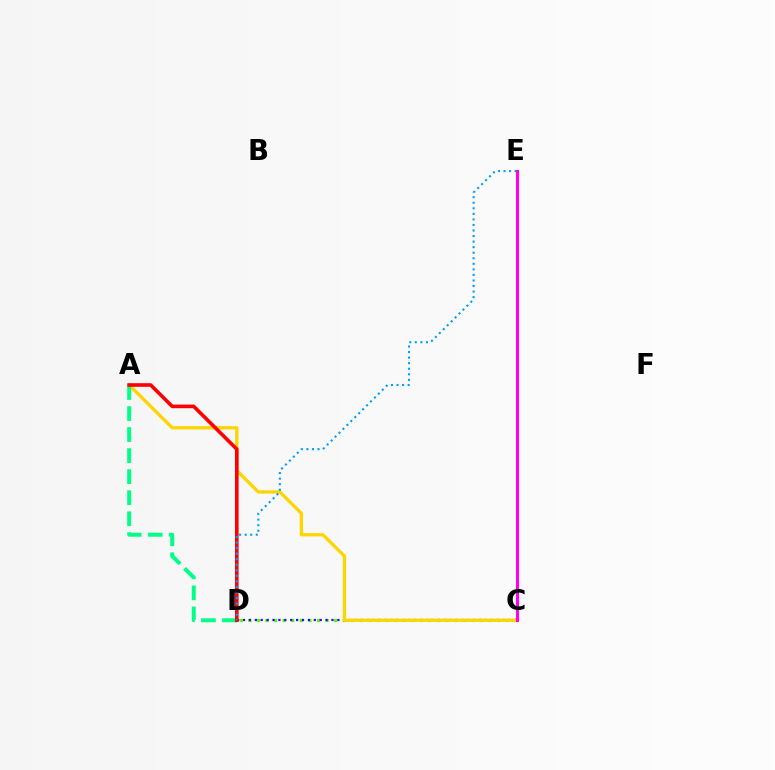{('C', 'D'): [{'color': '#4fff00', 'line_style': 'dotted', 'thickness': 2.33}, {'color': '#3700ff', 'line_style': 'dotted', 'thickness': 1.6}], ('A', 'C'): [{'color': '#ffd500', 'line_style': 'solid', 'thickness': 2.37}], ('A', 'D'): [{'color': '#00ff86', 'line_style': 'dashed', 'thickness': 2.86}, {'color': '#ff0000', 'line_style': 'solid', 'thickness': 2.6}], ('D', 'E'): [{'color': '#009eff', 'line_style': 'dotted', 'thickness': 1.51}], ('C', 'E'): [{'color': '#ff00ed', 'line_style': 'solid', 'thickness': 2.19}]}